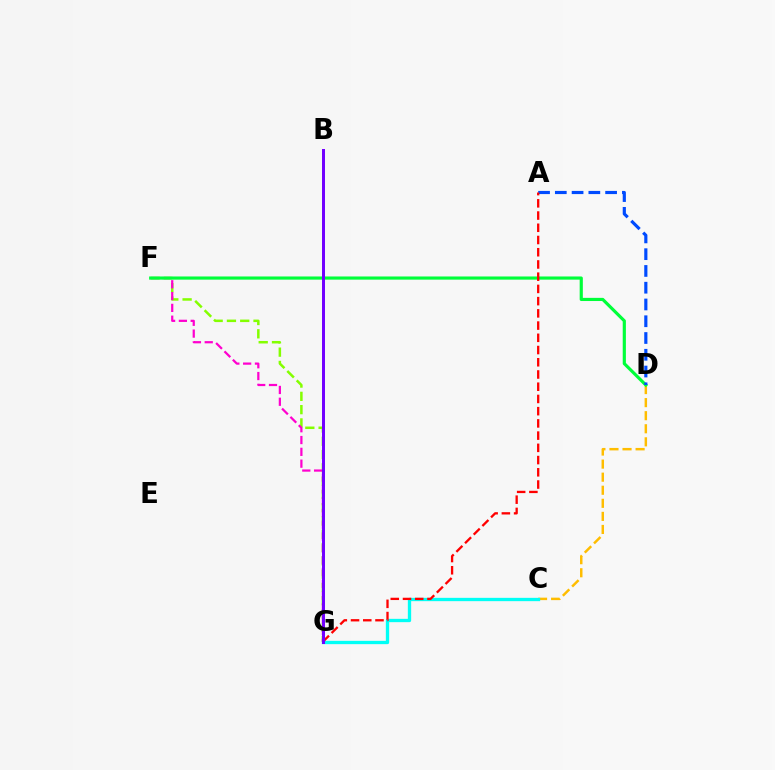{('C', 'D'): [{'color': '#ffbd00', 'line_style': 'dashed', 'thickness': 1.78}], ('C', 'G'): [{'color': '#00fff6', 'line_style': 'solid', 'thickness': 2.38}], ('F', 'G'): [{'color': '#84ff00', 'line_style': 'dashed', 'thickness': 1.81}, {'color': '#ff00cf', 'line_style': 'dashed', 'thickness': 1.6}], ('D', 'F'): [{'color': '#00ff39', 'line_style': 'solid', 'thickness': 2.28}], ('A', 'D'): [{'color': '#004bff', 'line_style': 'dashed', 'thickness': 2.28}], ('A', 'G'): [{'color': '#ff0000', 'line_style': 'dashed', 'thickness': 1.66}], ('B', 'G'): [{'color': '#7200ff', 'line_style': 'solid', 'thickness': 2.15}]}